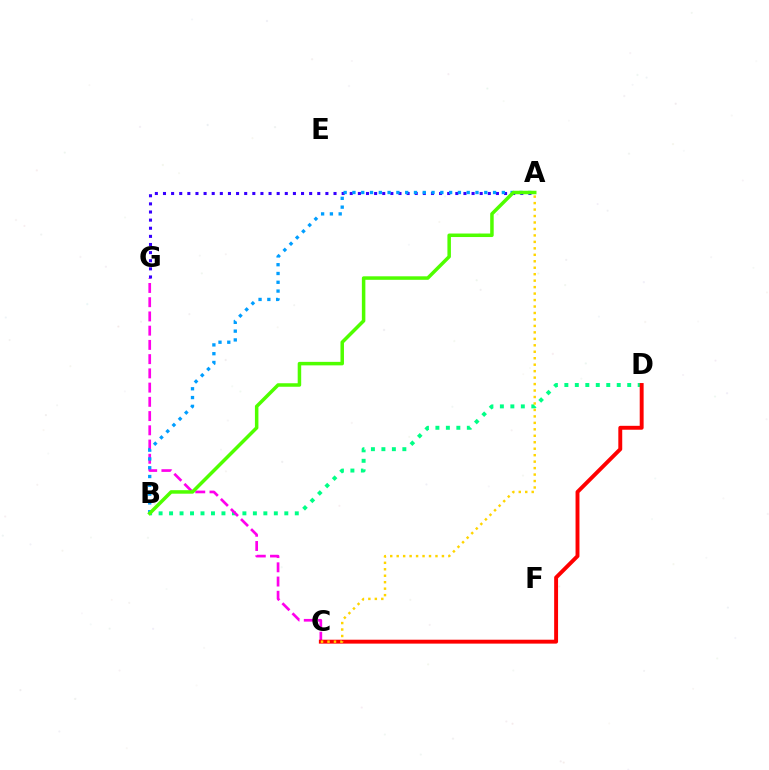{('B', 'D'): [{'color': '#00ff86', 'line_style': 'dotted', 'thickness': 2.85}], ('C', 'G'): [{'color': '#ff00ed', 'line_style': 'dashed', 'thickness': 1.93}], ('C', 'D'): [{'color': '#ff0000', 'line_style': 'solid', 'thickness': 2.81}], ('A', 'G'): [{'color': '#3700ff', 'line_style': 'dotted', 'thickness': 2.21}], ('A', 'C'): [{'color': '#ffd500', 'line_style': 'dotted', 'thickness': 1.76}], ('A', 'B'): [{'color': '#009eff', 'line_style': 'dotted', 'thickness': 2.39}, {'color': '#4fff00', 'line_style': 'solid', 'thickness': 2.52}]}